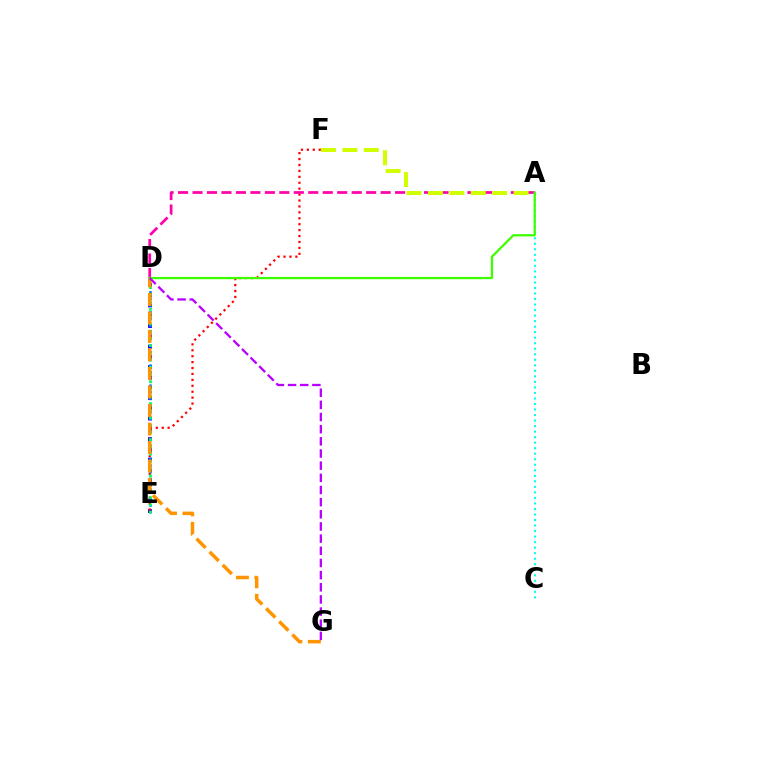{('D', 'E'): [{'color': '#2500ff', 'line_style': 'dotted', 'thickness': 2.79}, {'color': '#0074ff', 'line_style': 'dotted', 'thickness': 1.81}, {'color': '#00ff5c', 'line_style': 'dotted', 'thickness': 1.97}], ('E', 'F'): [{'color': '#ff0000', 'line_style': 'dotted', 'thickness': 1.61}], ('A', 'D'): [{'color': '#ff00ac', 'line_style': 'dashed', 'thickness': 1.97}, {'color': '#3dff00', 'line_style': 'solid', 'thickness': 1.63}], ('A', 'C'): [{'color': '#00fff6', 'line_style': 'dotted', 'thickness': 1.5}], ('D', 'G'): [{'color': '#ff9400', 'line_style': 'dashed', 'thickness': 2.51}, {'color': '#b900ff', 'line_style': 'dashed', 'thickness': 1.65}], ('A', 'F'): [{'color': '#d1ff00', 'line_style': 'dashed', 'thickness': 2.91}]}